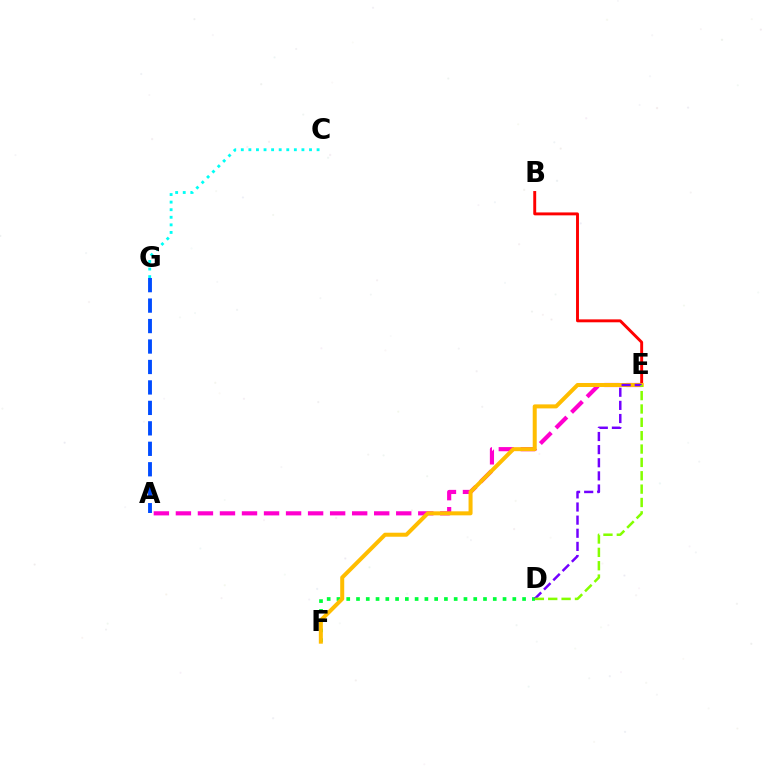{('A', 'E'): [{'color': '#ff00cf', 'line_style': 'dashed', 'thickness': 2.99}], ('B', 'E'): [{'color': '#ff0000', 'line_style': 'solid', 'thickness': 2.1}], ('D', 'F'): [{'color': '#00ff39', 'line_style': 'dotted', 'thickness': 2.65}], ('E', 'F'): [{'color': '#ffbd00', 'line_style': 'solid', 'thickness': 2.89}], ('D', 'E'): [{'color': '#7200ff', 'line_style': 'dashed', 'thickness': 1.78}, {'color': '#84ff00', 'line_style': 'dashed', 'thickness': 1.81}], ('C', 'G'): [{'color': '#00fff6', 'line_style': 'dotted', 'thickness': 2.06}], ('A', 'G'): [{'color': '#004bff', 'line_style': 'dashed', 'thickness': 2.78}]}